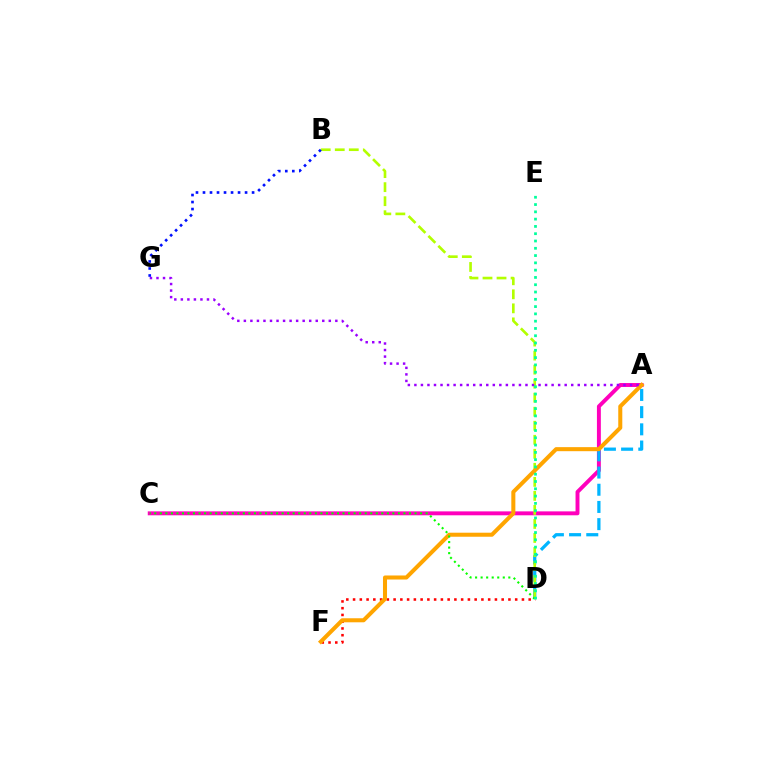{('A', 'C'): [{'color': '#ff00bd', 'line_style': 'solid', 'thickness': 2.82}], ('A', 'D'): [{'color': '#00b5ff', 'line_style': 'dashed', 'thickness': 2.34}], ('D', 'F'): [{'color': '#ff0000', 'line_style': 'dotted', 'thickness': 1.84}], ('B', 'D'): [{'color': '#b3ff00', 'line_style': 'dashed', 'thickness': 1.91}], ('A', 'F'): [{'color': '#ffa500', 'line_style': 'solid', 'thickness': 2.91}], ('C', 'D'): [{'color': '#08ff00', 'line_style': 'dotted', 'thickness': 1.5}], ('A', 'G'): [{'color': '#9b00ff', 'line_style': 'dotted', 'thickness': 1.78}], ('B', 'G'): [{'color': '#0010ff', 'line_style': 'dotted', 'thickness': 1.91}], ('D', 'E'): [{'color': '#00ff9d', 'line_style': 'dotted', 'thickness': 1.98}]}